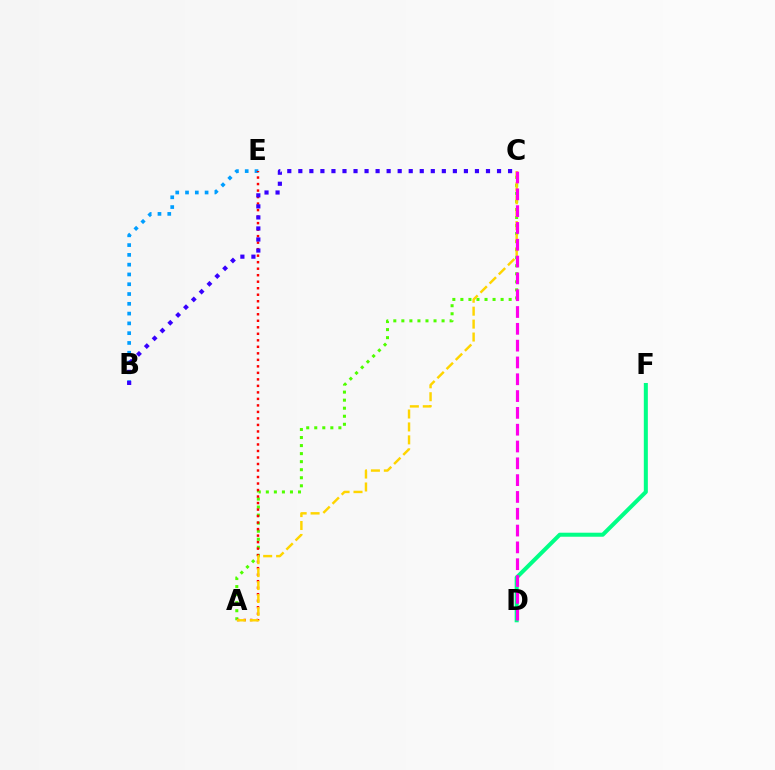{('D', 'F'): [{'color': '#00ff86', 'line_style': 'solid', 'thickness': 2.9}], ('A', 'C'): [{'color': '#4fff00', 'line_style': 'dotted', 'thickness': 2.19}, {'color': '#ffd500', 'line_style': 'dashed', 'thickness': 1.76}], ('B', 'E'): [{'color': '#009eff', 'line_style': 'dotted', 'thickness': 2.66}], ('A', 'E'): [{'color': '#ff0000', 'line_style': 'dotted', 'thickness': 1.77}], ('B', 'C'): [{'color': '#3700ff', 'line_style': 'dotted', 'thickness': 3.0}], ('C', 'D'): [{'color': '#ff00ed', 'line_style': 'dashed', 'thickness': 2.28}]}